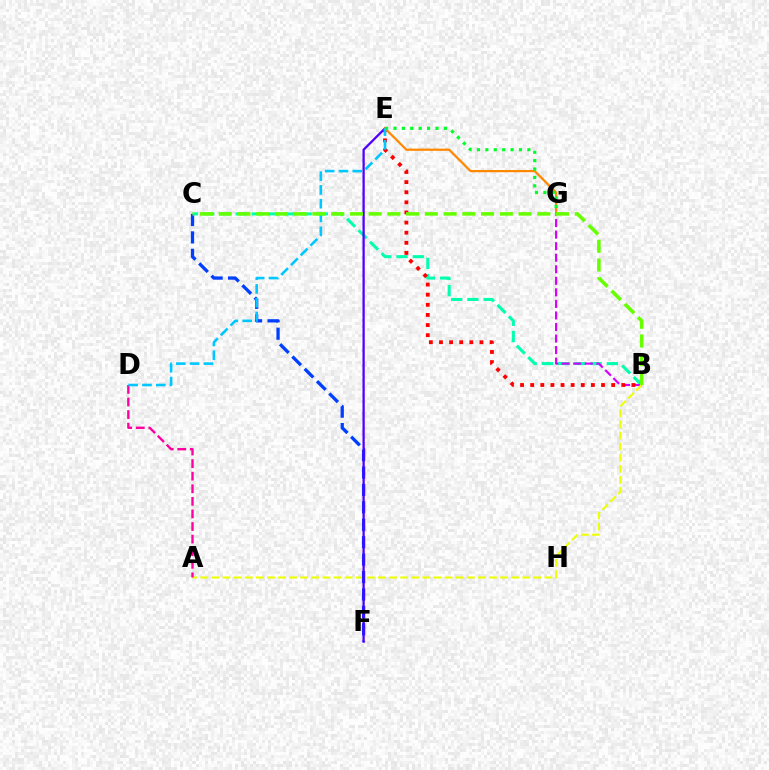{('B', 'C'): [{'color': '#00ffaf', 'line_style': 'dashed', 'thickness': 2.21}, {'color': '#66ff00', 'line_style': 'dashed', 'thickness': 2.55}], ('B', 'G'): [{'color': '#d600ff', 'line_style': 'dashed', 'thickness': 1.57}], ('A', 'B'): [{'color': '#eeff00', 'line_style': 'dashed', 'thickness': 1.51}], ('C', 'F'): [{'color': '#003fff', 'line_style': 'dashed', 'thickness': 2.37}], ('E', 'F'): [{'color': '#4f00ff', 'line_style': 'solid', 'thickness': 1.64}], ('B', 'E'): [{'color': '#ff0000', 'line_style': 'dotted', 'thickness': 2.75}], ('A', 'D'): [{'color': '#ff00a0', 'line_style': 'dashed', 'thickness': 1.71}], ('E', 'G'): [{'color': '#ff8800', 'line_style': 'solid', 'thickness': 1.61}, {'color': '#00ff27', 'line_style': 'dotted', 'thickness': 2.28}], ('D', 'E'): [{'color': '#00c7ff', 'line_style': 'dashed', 'thickness': 1.88}]}